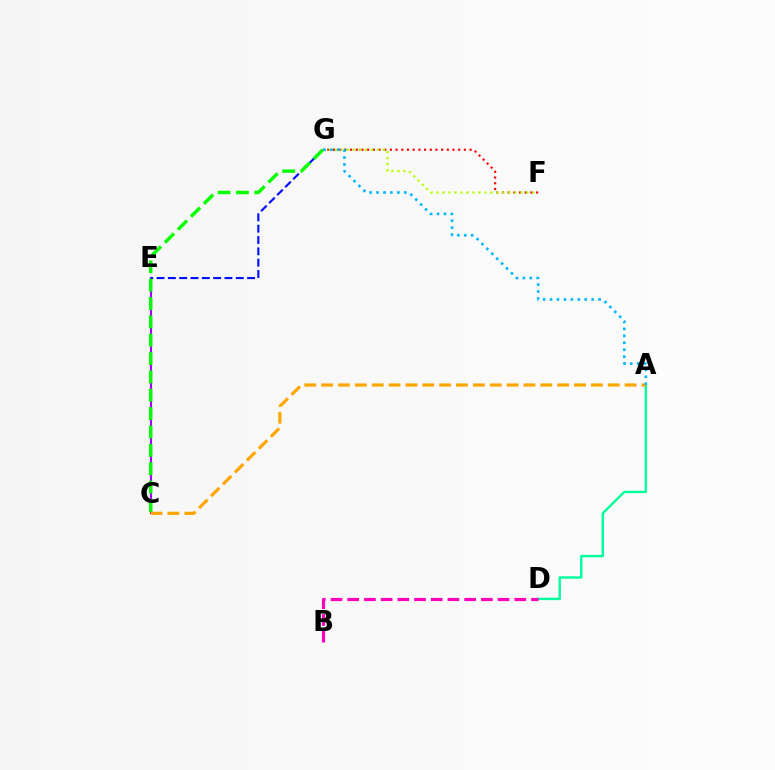{('A', 'D'): [{'color': '#00ff9d', 'line_style': 'solid', 'thickness': 1.74}], ('C', 'E'): [{'color': '#9b00ff', 'line_style': 'solid', 'thickness': 1.51}], ('E', 'G'): [{'color': '#0010ff', 'line_style': 'dashed', 'thickness': 1.54}], ('A', 'C'): [{'color': '#ffa500', 'line_style': 'dashed', 'thickness': 2.29}], ('B', 'D'): [{'color': '#ff00bd', 'line_style': 'dashed', 'thickness': 2.27}], ('C', 'G'): [{'color': '#08ff00', 'line_style': 'dashed', 'thickness': 2.49}], ('F', 'G'): [{'color': '#ff0000', 'line_style': 'dotted', 'thickness': 1.55}, {'color': '#b3ff00', 'line_style': 'dotted', 'thickness': 1.63}], ('A', 'G'): [{'color': '#00b5ff', 'line_style': 'dotted', 'thickness': 1.88}]}